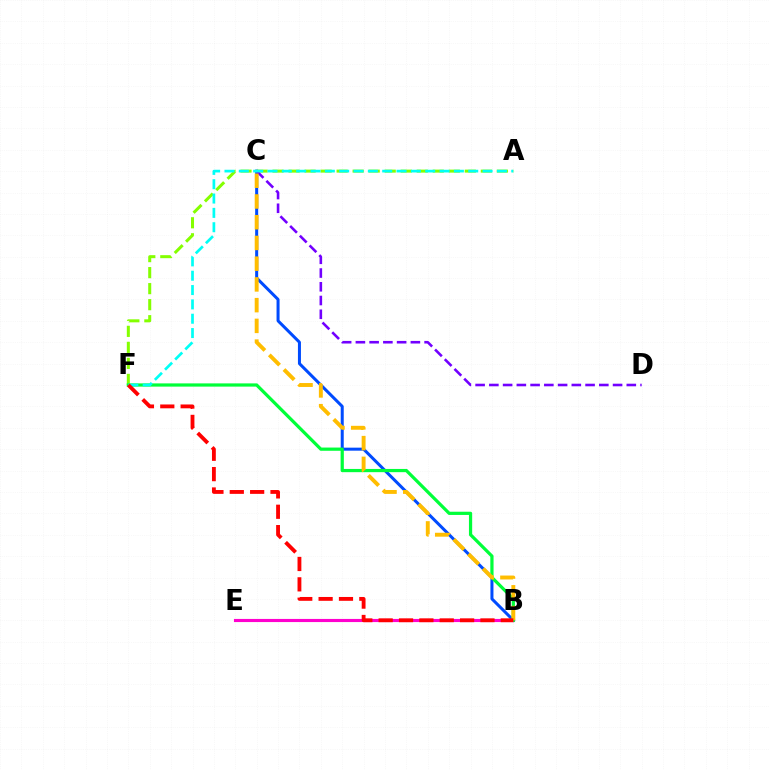{('B', 'C'): [{'color': '#004bff', 'line_style': 'solid', 'thickness': 2.17}, {'color': '#ffbd00', 'line_style': 'dashed', 'thickness': 2.82}], ('A', 'F'): [{'color': '#84ff00', 'line_style': 'dashed', 'thickness': 2.18}, {'color': '#00fff6', 'line_style': 'dashed', 'thickness': 1.95}], ('C', 'D'): [{'color': '#7200ff', 'line_style': 'dashed', 'thickness': 1.87}], ('B', 'E'): [{'color': '#ff00cf', 'line_style': 'solid', 'thickness': 2.25}], ('B', 'F'): [{'color': '#00ff39', 'line_style': 'solid', 'thickness': 2.32}, {'color': '#ff0000', 'line_style': 'dashed', 'thickness': 2.77}]}